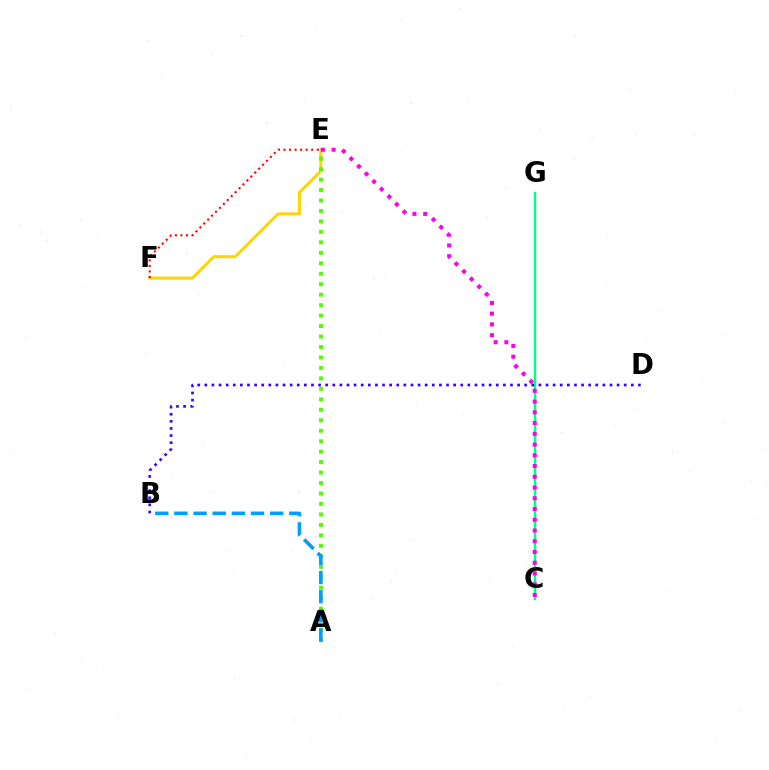{('C', 'G'): [{'color': '#00ff86', 'line_style': 'solid', 'thickness': 1.74}], ('E', 'F'): [{'color': '#ffd500', 'line_style': 'solid', 'thickness': 2.16}, {'color': '#ff0000', 'line_style': 'dotted', 'thickness': 1.51}], ('A', 'E'): [{'color': '#4fff00', 'line_style': 'dotted', 'thickness': 2.84}], ('A', 'B'): [{'color': '#009eff', 'line_style': 'dashed', 'thickness': 2.6}], ('C', 'E'): [{'color': '#ff00ed', 'line_style': 'dotted', 'thickness': 2.92}], ('B', 'D'): [{'color': '#3700ff', 'line_style': 'dotted', 'thickness': 1.93}]}